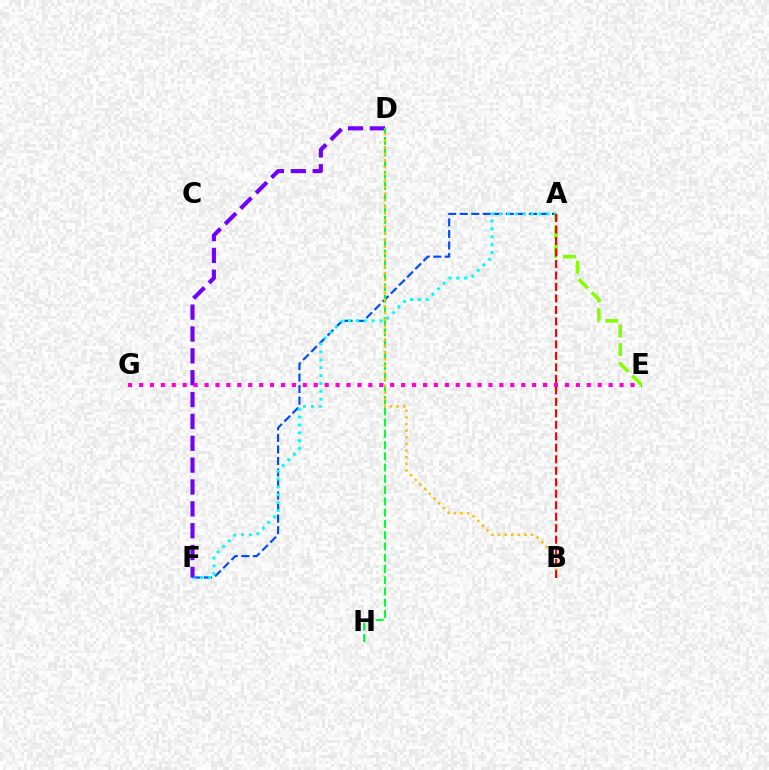{('A', 'F'): [{'color': '#004bff', 'line_style': 'dashed', 'thickness': 1.57}, {'color': '#00fff6', 'line_style': 'dotted', 'thickness': 2.14}], ('D', 'F'): [{'color': '#7200ff', 'line_style': 'dashed', 'thickness': 2.97}], ('E', 'G'): [{'color': '#ff00cf', 'line_style': 'dotted', 'thickness': 2.97}], ('A', 'E'): [{'color': '#84ff00', 'line_style': 'dashed', 'thickness': 2.55}], ('D', 'H'): [{'color': '#00ff39', 'line_style': 'dashed', 'thickness': 1.53}], ('B', 'D'): [{'color': '#ffbd00', 'line_style': 'dotted', 'thickness': 1.8}], ('A', 'B'): [{'color': '#ff0000', 'line_style': 'dashed', 'thickness': 1.56}]}